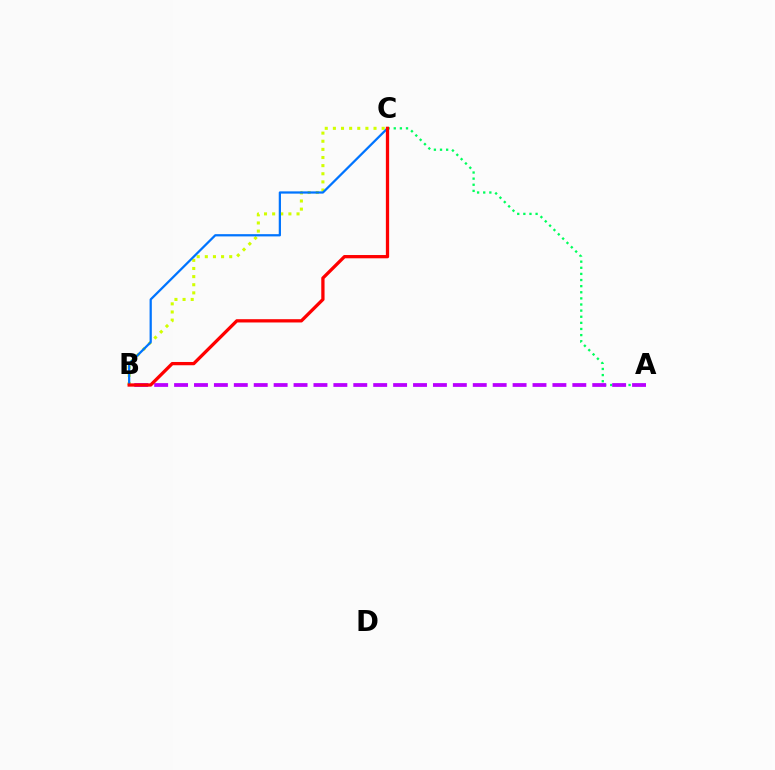{('A', 'C'): [{'color': '#00ff5c', 'line_style': 'dotted', 'thickness': 1.66}], ('B', 'C'): [{'color': '#d1ff00', 'line_style': 'dotted', 'thickness': 2.21}, {'color': '#0074ff', 'line_style': 'solid', 'thickness': 1.62}, {'color': '#ff0000', 'line_style': 'solid', 'thickness': 2.36}], ('A', 'B'): [{'color': '#b900ff', 'line_style': 'dashed', 'thickness': 2.71}]}